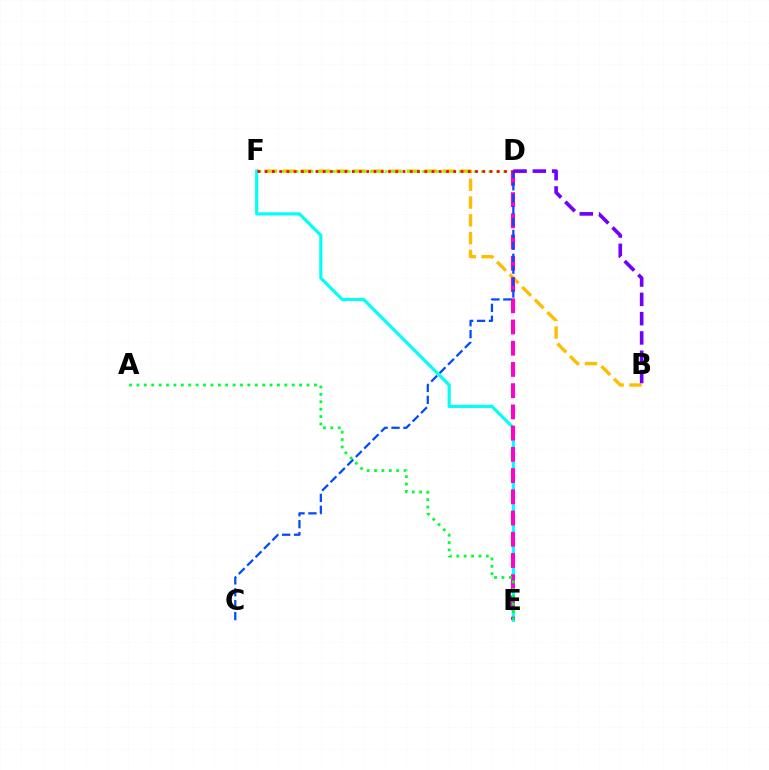{('B', 'F'): [{'color': '#ffbd00', 'line_style': 'dashed', 'thickness': 2.42}], ('E', 'F'): [{'color': '#00fff6', 'line_style': 'solid', 'thickness': 2.28}], ('D', 'F'): [{'color': '#84ff00', 'line_style': 'dotted', 'thickness': 2.01}, {'color': '#ff0000', 'line_style': 'dotted', 'thickness': 1.97}], ('D', 'E'): [{'color': '#ff00cf', 'line_style': 'dashed', 'thickness': 2.88}], ('A', 'E'): [{'color': '#00ff39', 'line_style': 'dotted', 'thickness': 2.01}], ('C', 'D'): [{'color': '#004bff', 'line_style': 'dashed', 'thickness': 1.62}], ('B', 'D'): [{'color': '#7200ff', 'line_style': 'dashed', 'thickness': 2.62}]}